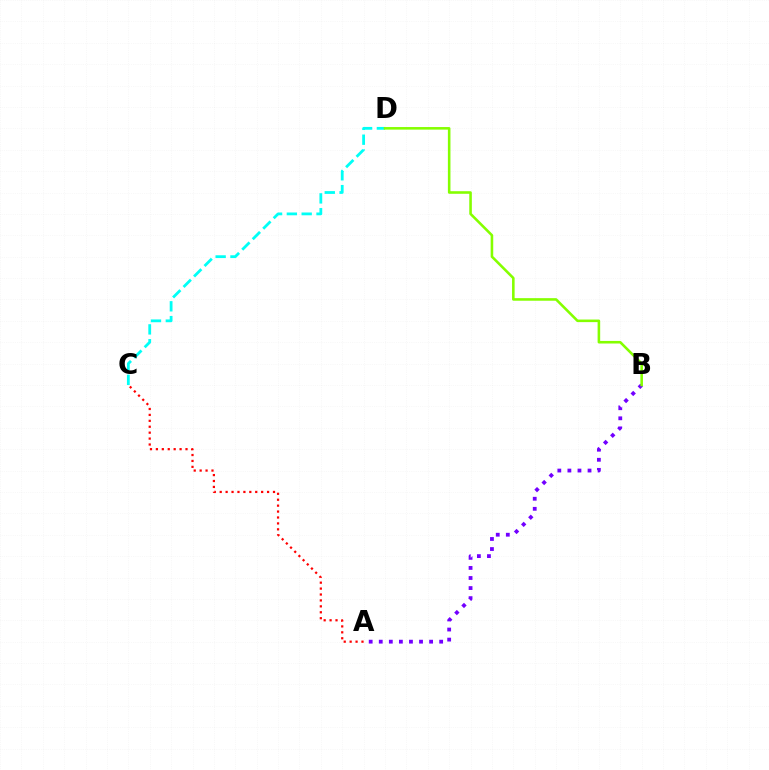{('A', 'B'): [{'color': '#7200ff', 'line_style': 'dotted', 'thickness': 2.74}], ('C', 'D'): [{'color': '#00fff6', 'line_style': 'dashed', 'thickness': 2.01}], ('B', 'D'): [{'color': '#84ff00', 'line_style': 'solid', 'thickness': 1.86}], ('A', 'C'): [{'color': '#ff0000', 'line_style': 'dotted', 'thickness': 1.61}]}